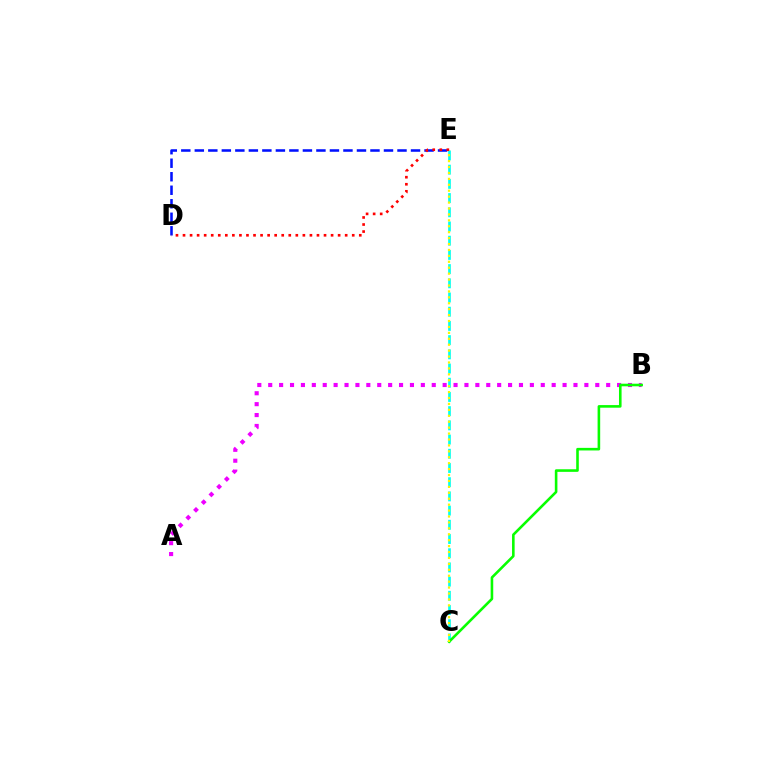{('A', 'B'): [{'color': '#ee00ff', 'line_style': 'dotted', 'thickness': 2.96}], ('C', 'E'): [{'color': '#00fff6', 'line_style': 'dashed', 'thickness': 1.93}, {'color': '#fcf500', 'line_style': 'dotted', 'thickness': 1.61}], ('B', 'C'): [{'color': '#08ff00', 'line_style': 'solid', 'thickness': 1.87}], ('D', 'E'): [{'color': '#0010ff', 'line_style': 'dashed', 'thickness': 1.84}, {'color': '#ff0000', 'line_style': 'dotted', 'thickness': 1.92}]}